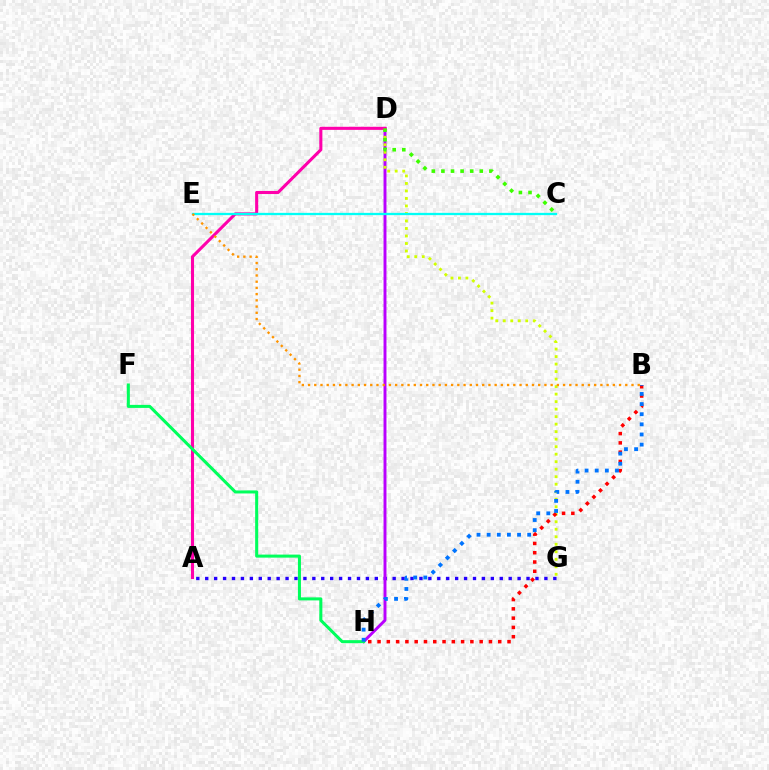{('A', 'G'): [{'color': '#2500ff', 'line_style': 'dotted', 'thickness': 2.42}], ('D', 'H'): [{'color': '#b900ff', 'line_style': 'solid', 'thickness': 2.11}], ('D', 'G'): [{'color': '#d1ff00', 'line_style': 'dotted', 'thickness': 2.04}], ('A', 'D'): [{'color': '#ff00ac', 'line_style': 'solid', 'thickness': 2.22}], ('F', 'H'): [{'color': '#00ff5c', 'line_style': 'solid', 'thickness': 2.19}], ('C', 'E'): [{'color': '#00fff6', 'line_style': 'solid', 'thickness': 1.65}], ('B', 'H'): [{'color': '#ff0000', 'line_style': 'dotted', 'thickness': 2.52}, {'color': '#0074ff', 'line_style': 'dotted', 'thickness': 2.75}], ('C', 'D'): [{'color': '#3dff00', 'line_style': 'dotted', 'thickness': 2.61}], ('B', 'E'): [{'color': '#ff9400', 'line_style': 'dotted', 'thickness': 1.69}]}